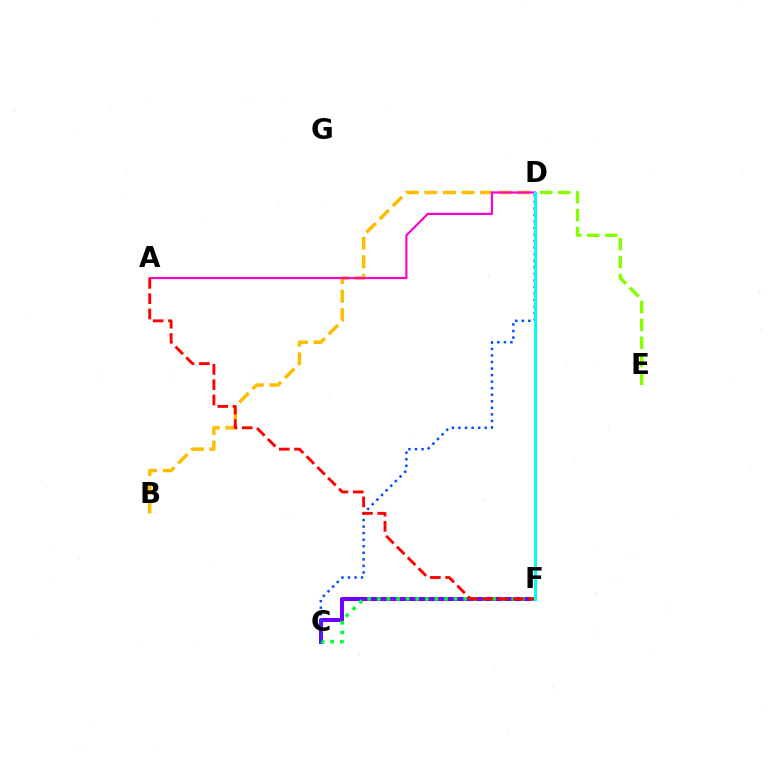{('C', 'F'): [{'color': '#7200ff', 'line_style': 'solid', 'thickness': 2.9}, {'color': '#00ff39', 'line_style': 'dotted', 'thickness': 2.61}], ('D', 'E'): [{'color': '#84ff00', 'line_style': 'dashed', 'thickness': 2.44}], ('B', 'D'): [{'color': '#ffbd00', 'line_style': 'dashed', 'thickness': 2.52}], ('C', 'D'): [{'color': '#004bff', 'line_style': 'dotted', 'thickness': 1.78}], ('A', 'D'): [{'color': '#ff00cf', 'line_style': 'solid', 'thickness': 1.57}], ('A', 'F'): [{'color': '#ff0000', 'line_style': 'dashed', 'thickness': 2.08}], ('D', 'F'): [{'color': '#00fff6', 'line_style': 'solid', 'thickness': 2.25}]}